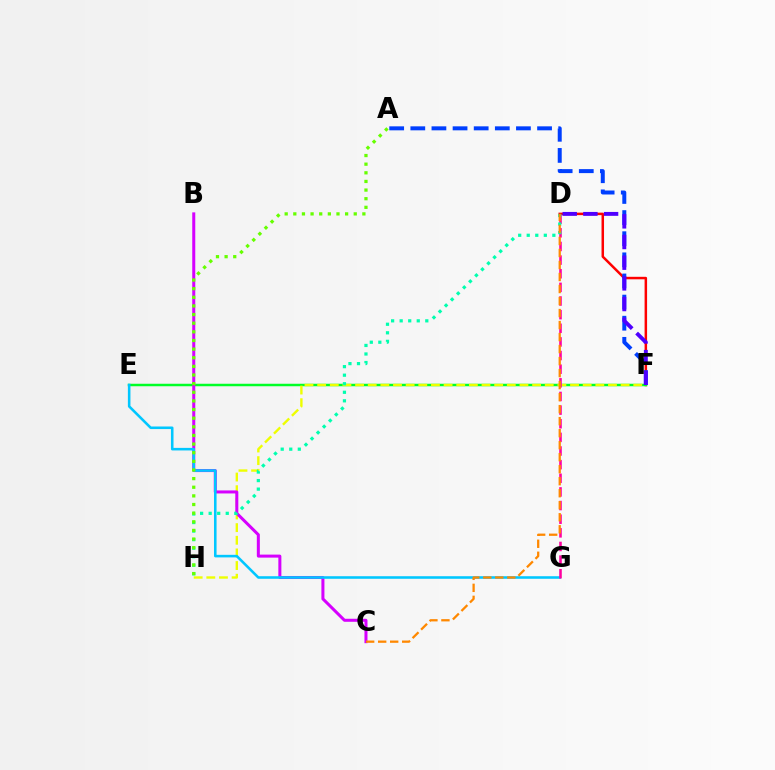{('D', 'F'): [{'color': '#ff0000', 'line_style': 'solid', 'thickness': 1.8}, {'color': '#4f00ff', 'line_style': 'dashed', 'thickness': 2.81}], ('E', 'F'): [{'color': '#00ff27', 'line_style': 'solid', 'thickness': 1.79}], ('F', 'H'): [{'color': '#eeff00', 'line_style': 'dashed', 'thickness': 1.72}], ('A', 'F'): [{'color': '#003fff', 'line_style': 'dashed', 'thickness': 2.87}], ('B', 'C'): [{'color': '#d600ff', 'line_style': 'solid', 'thickness': 2.17}], ('E', 'G'): [{'color': '#00c7ff', 'line_style': 'solid', 'thickness': 1.85}], ('D', 'G'): [{'color': '#ff00a0', 'line_style': 'dashed', 'thickness': 1.85}], ('D', 'H'): [{'color': '#00ffaf', 'line_style': 'dotted', 'thickness': 2.32}], ('C', 'D'): [{'color': '#ff8800', 'line_style': 'dashed', 'thickness': 1.63}], ('A', 'H'): [{'color': '#66ff00', 'line_style': 'dotted', 'thickness': 2.35}]}